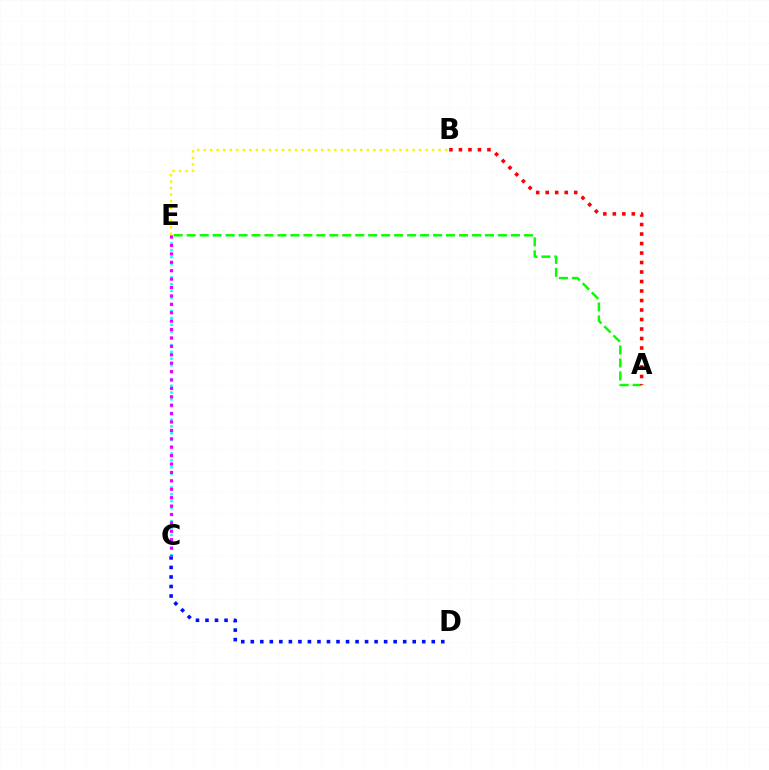{('C', 'D'): [{'color': '#0010ff', 'line_style': 'dotted', 'thickness': 2.59}], ('A', 'E'): [{'color': '#08ff00', 'line_style': 'dashed', 'thickness': 1.76}], ('C', 'E'): [{'color': '#00fff6', 'line_style': 'dotted', 'thickness': 1.84}, {'color': '#ee00ff', 'line_style': 'dotted', 'thickness': 2.28}], ('B', 'E'): [{'color': '#fcf500', 'line_style': 'dotted', 'thickness': 1.77}], ('A', 'B'): [{'color': '#ff0000', 'line_style': 'dotted', 'thickness': 2.58}]}